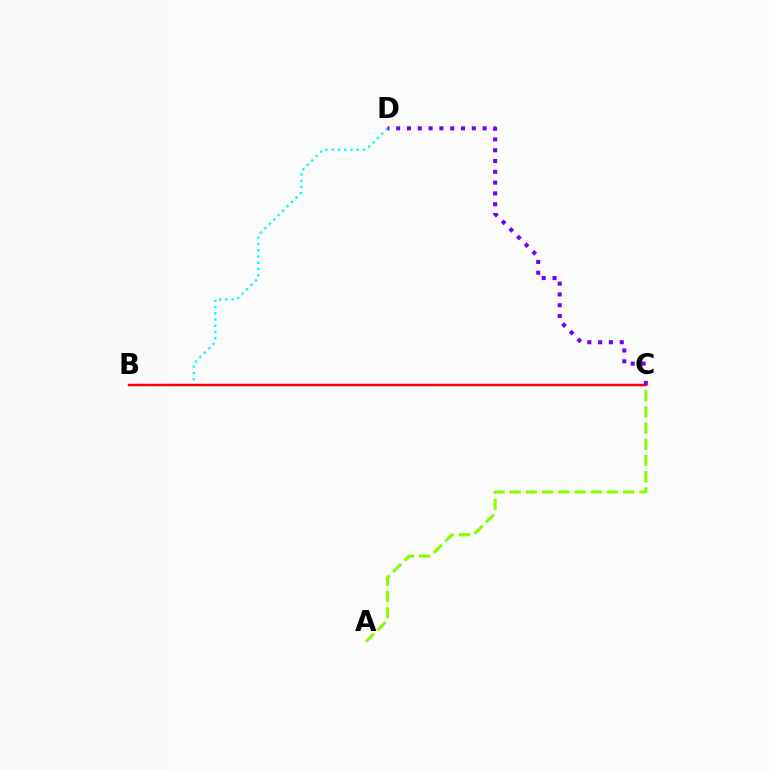{('B', 'D'): [{'color': '#00fff6', 'line_style': 'dotted', 'thickness': 1.69}], ('A', 'C'): [{'color': '#84ff00', 'line_style': 'dashed', 'thickness': 2.2}], ('B', 'C'): [{'color': '#ff0000', 'line_style': 'solid', 'thickness': 1.78}], ('C', 'D'): [{'color': '#7200ff', 'line_style': 'dotted', 'thickness': 2.94}]}